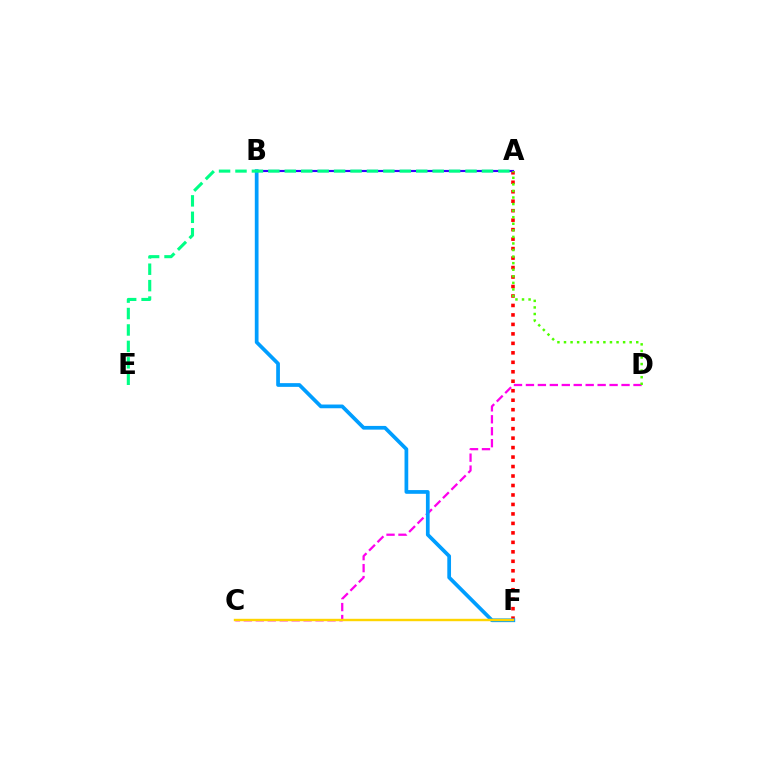{('C', 'D'): [{'color': '#ff00ed', 'line_style': 'dashed', 'thickness': 1.62}], ('A', 'F'): [{'color': '#ff0000', 'line_style': 'dotted', 'thickness': 2.57}], ('A', 'B'): [{'color': '#3700ff', 'line_style': 'solid', 'thickness': 1.55}], ('B', 'F'): [{'color': '#009eff', 'line_style': 'solid', 'thickness': 2.68}], ('A', 'D'): [{'color': '#4fff00', 'line_style': 'dotted', 'thickness': 1.78}], ('C', 'F'): [{'color': '#ffd500', 'line_style': 'solid', 'thickness': 1.74}], ('A', 'E'): [{'color': '#00ff86', 'line_style': 'dashed', 'thickness': 2.23}]}